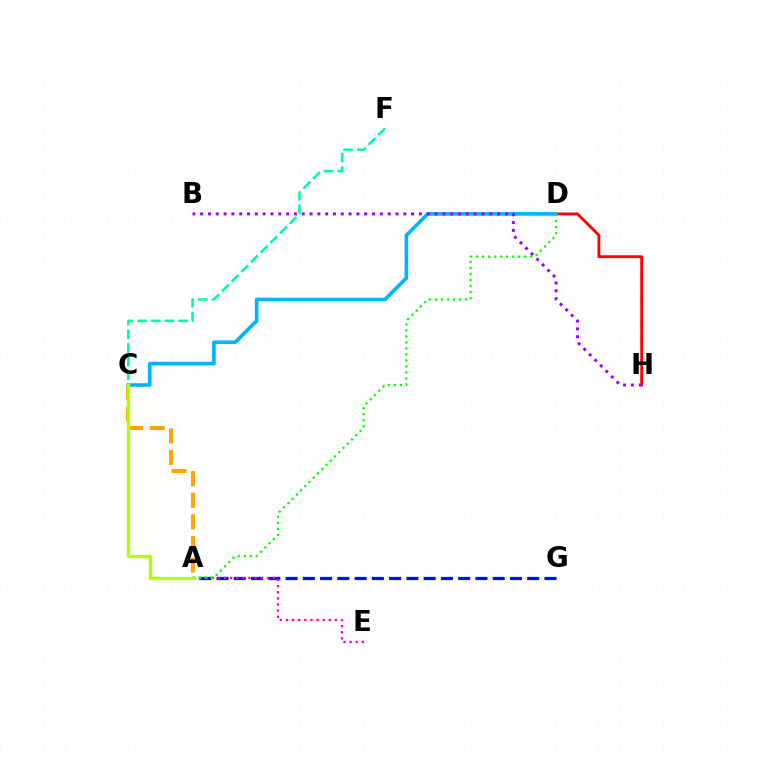{('A', 'C'): [{'color': '#ffa500', 'line_style': 'dashed', 'thickness': 2.93}, {'color': '#b3ff00', 'line_style': 'solid', 'thickness': 2.41}], ('A', 'G'): [{'color': '#0010ff', 'line_style': 'dashed', 'thickness': 2.34}], ('D', 'H'): [{'color': '#ff0000', 'line_style': 'solid', 'thickness': 2.03}], ('A', 'E'): [{'color': '#ff00bd', 'line_style': 'dotted', 'thickness': 1.66}], ('C', 'D'): [{'color': '#00b5ff', 'line_style': 'solid', 'thickness': 2.62}], ('C', 'F'): [{'color': '#00ff9d', 'line_style': 'dashed', 'thickness': 1.86}], ('A', 'D'): [{'color': '#08ff00', 'line_style': 'dotted', 'thickness': 1.63}], ('B', 'H'): [{'color': '#9b00ff', 'line_style': 'dotted', 'thickness': 2.12}]}